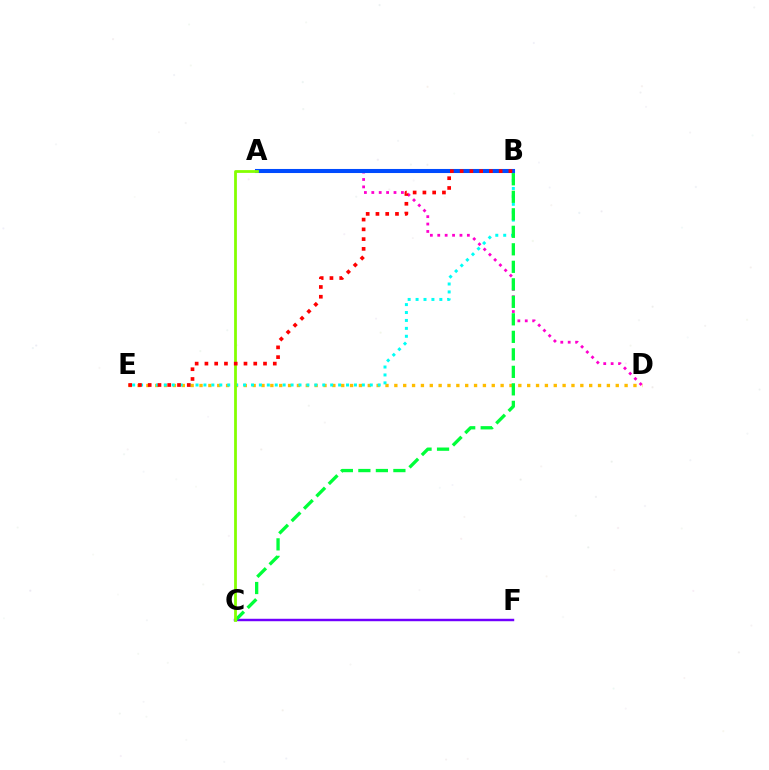{('C', 'F'): [{'color': '#7200ff', 'line_style': 'solid', 'thickness': 1.76}], ('A', 'D'): [{'color': '#ff00cf', 'line_style': 'dotted', 'thickness': 2.01}], ('D', 'E'): [{'color': '#ffbd00', 'line_style': 'dotted', 'thickness': 2.41}], ('B', 'E'): [{'color': '#00fff6', 'line_style': 'dotted', 'thickness': 2.15}, {'color': '#ff0000', 'line_style': 'dotted', 'thickness': 2.65}], ('A', 'B'): [{'color': '#004bff', 'line_style': 'solid', 'thickness': 2.93}], ('B', 'C'): [{'color': '#00ff39', 'line_style': 'dashed', 'thickness': 2.38}], ('A', 'C'): [{'color': '#84ff00', 'line_style': 'solid', 'thickness': 2.01}]}